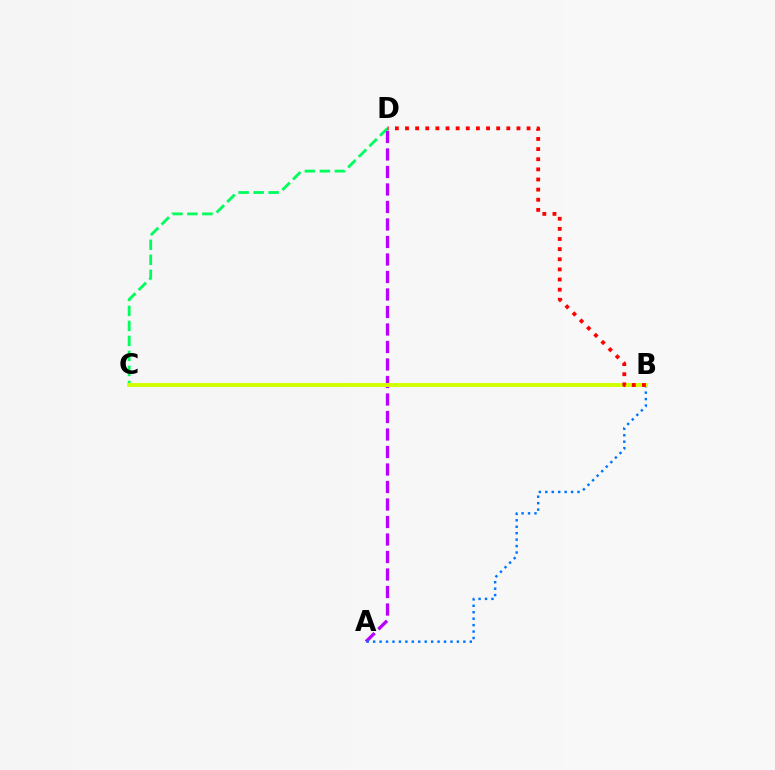{('C', 'D'): [{'color': '#00ff5c', 'line_style': 'dashed', 'thickness': 2.04}], ('A', 'D'): [{'color': '#b900ff', 'line_style': 'dashed', 'thickness': 2.38}], ('A', 'B'): [{'color': '#0074ff', 'line_style': 'dotted', 'thickness': 1.75}], ('B', 'C'): [{'color': '#d1ff00', 'line_style': 'solid', 'thickness': 2.8}], ('B', 'D'): [{'color': '#ff0000', 'line_style': 'dotted', 'thickness': 2.75}]}